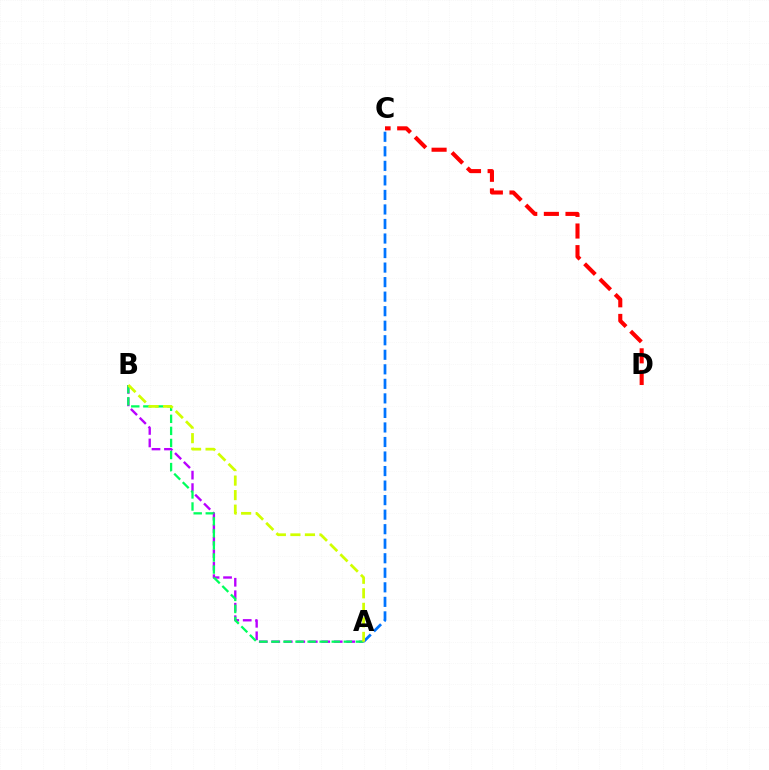{('A', 'C'): [{'color': '#0074ff', 'line_style': 'dashed', 'thickness': 1.97}], ('C', 'D'): [{'color': '#ff0000', 'line_style': 'dashed', 'thickness': 2.94}], ('A', 'B'): [{'color': '#b900ff', 'line_style': 'dashed', 'thickness': 1.7}, {'color': '#00ff5c', 'line_style': 'dashed', 'thickness': 1.64}, {'color': '#d1ff00', 'line_style': 'dashed', 'thickness': 1.97}]}